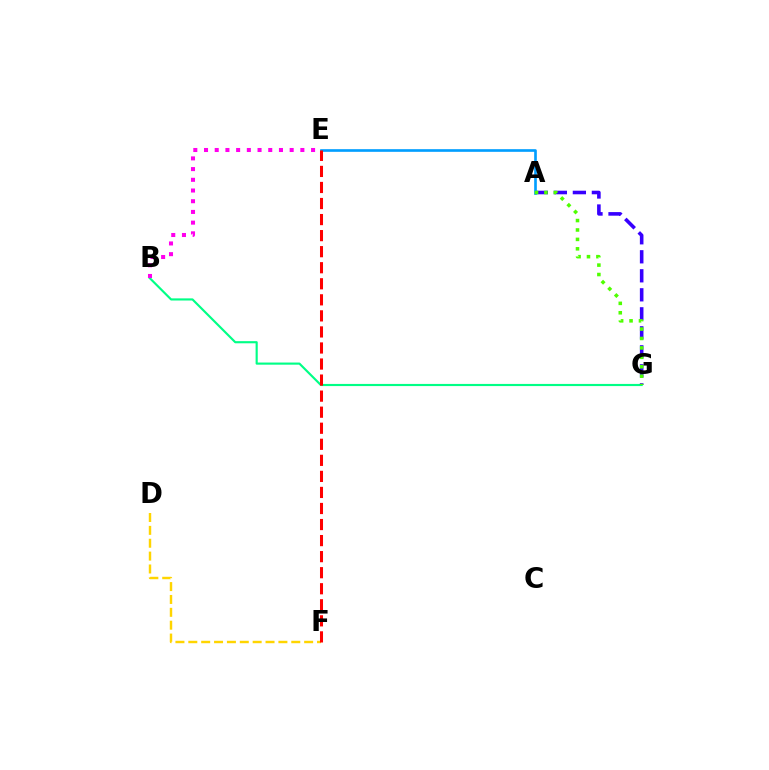{('B', 'G'): [{'color': '#00ff86', 'line_style': 'solid', 'thickness': 1.54}], ('A', 'G'): [{'color': '#3700ff', 'line_style': 'dashed', 'thickness': 2.58}, {'color': '#4fff00', 'line_style': 'dotted', 'thickness': 2.56}], ('D', 'F'): [{'color': '#ffd500', 'line_style': 'dashed', 'thickness': 1.75}], ('A', 'E'): [{'color': '#009eff', 'line_style': 'solid', 'thickness': 1.91}], ('E', 'F'): [{'color': '#ff0000', 'line_style': 'dashed', 'thickness': 2.18}], ('B', 'E'): [{'color': '#ff00ed', 'line_style': 'dotted', 'thickness': 2.91}]}